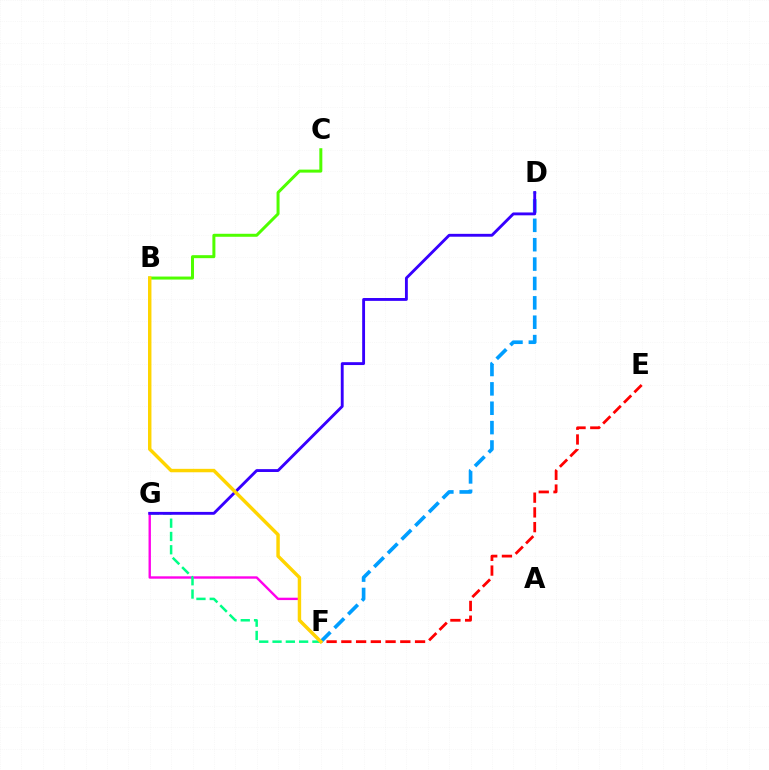{('B', 'C'): [{'color': '#4fff00', 'line_style': 'solid', 'thickness': 2.16}], ('F', 'G'): [{'color': '#ff00ed', 'line_style': 'solid', 'thickness': 1.72}, {'color': '#00ff86', 'line_style': 'dashed', 'thickness': 1.81}], ('E', 'F'): [{'color': '#ff0000', 'line_style': 'dashed', 'thickness': 2.0}], ('D', 'F'): [{'color': '#009eff', 'line_style': 'dashed', 'thickness': 2.63}], ('D', 'G'): [{'color': '#3700ff', 'line_style': 'solid', 'thickness': 2.06}], ('B', 'F'): [{'color': '#ffd500', 'line_style': 'solid', 'thickness': 2.48}]}